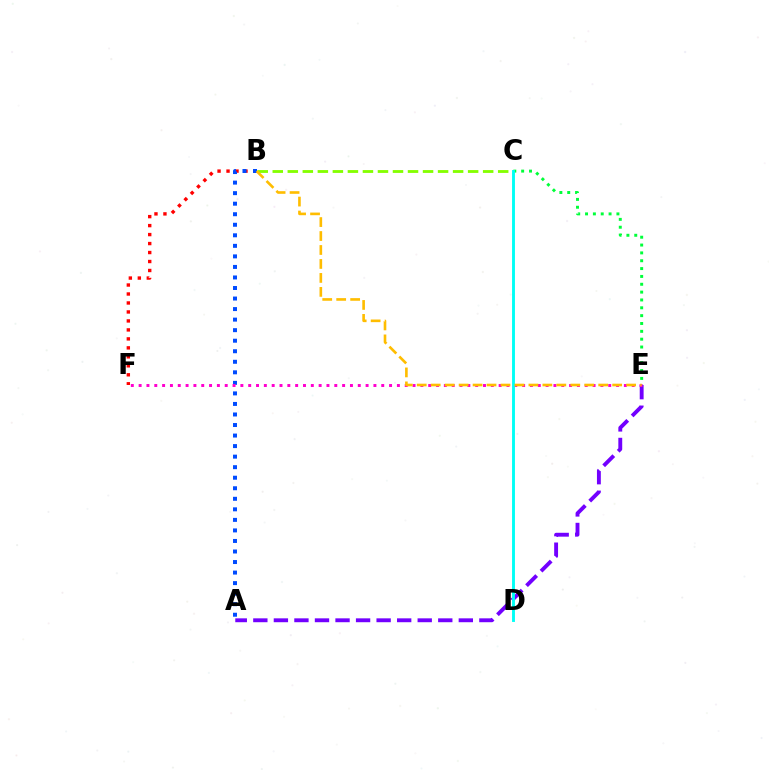{('B', 'F'): [{'color': '#ff0000', 'line_style': 'dotted', 'thickness': 2.44}], ('B', 'C'): [{'color': '#84ff00', 'line_style': 'dashed', 'thickness': 2.04}], ('A', 'B'): [{'color': '#004bff', 'line_style': 'dotted', 'thickness': 2.86}], ('A', 'E'): [{'color': '#7200ff', 'line_style': 'dashed', 'thickness': 2.79}], ('C', 'E'): [{'color': '#00ff39', 'line_style': 'dotted', 'thickness': 2.13}], ('E', 'F'): [{'color': '#ff00cf', 'line_style': 'dotted', 'thickness': 2.13}], ('C', 'D'): [{'color': '#00fff6', 'line_style': 'solid', 'thickness': 2.08}], ('B', 'E'): [{'color': '#ffbd00', 'line_style': 'dashed', 'thickness': 1.9}]}